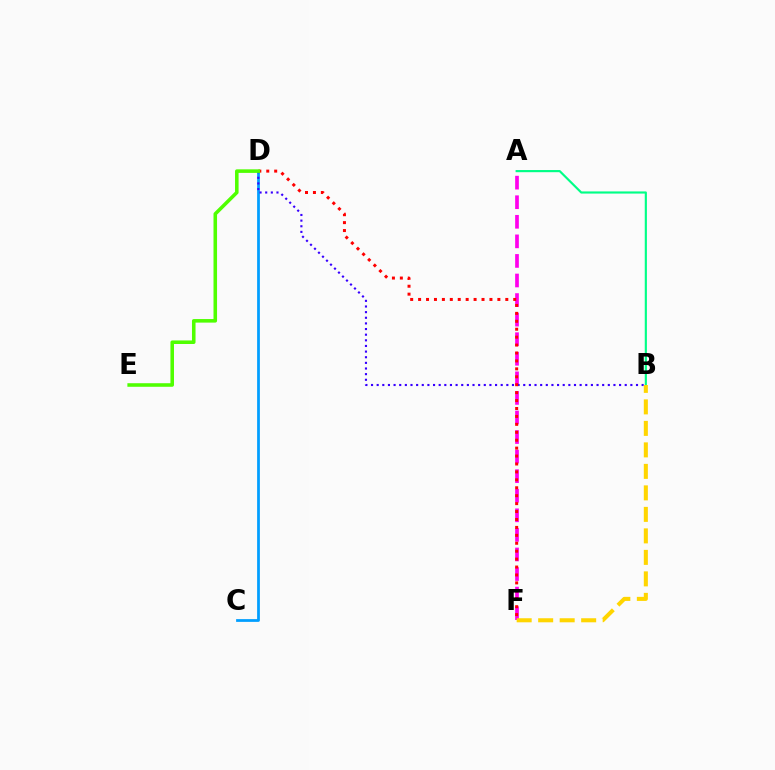{('A', 'F'): [{'color': '#ff00ed', 'line_style': 'dashed', 'thickness': 2.66}], ('C', 'D'): [{'color': '#009eff', 'line_style': 'solid', 'thickness': 1.98}], ('A', 'B'): [{'color': '#00ff86', 'line_style': 'solid', 'thickness': 1.55}], ('B', 'D'): [{'color': '#3700ff', 'line_style': 'dotted', 'thickness': 1.53}], ('B', 'F'): [{'color': '#ffd500', 'line_style': 'dashed', 'thickness': 2.92}], ('D', 'F'): [{'color': '#ff0000', 'line_style': 'dotted', 'thickness': 2.15}], ('D', 'E'): [{'color': '#4fff00', 'line_style': 'solid', 'thickness': 2.56}]}